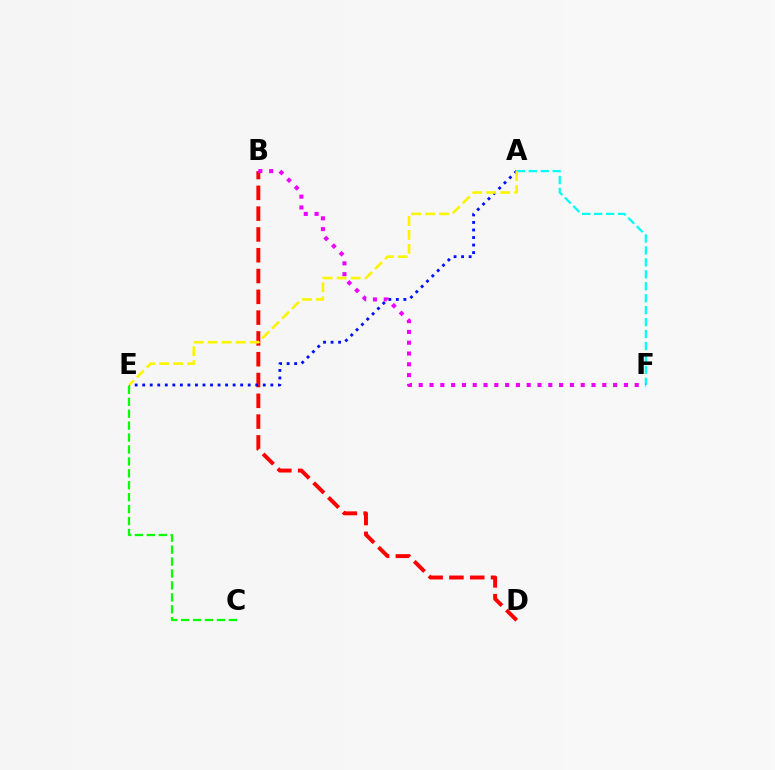{('B', 'D'): [{'color': '#ff0000', 'line_style': 'dashed', 'thickness': 2.83}], ('A', 'F'): [{'color': '#00fff6', 'line_style': 'dashed', 'thickness': 1.62}], ('A', 'E'): [{'color': '#0010ff', 'line_style': 'dotted', 'thickness': 2.05}, {'color': '#fcf500', 'line_style': 'dashed', 'thickness': 1.9}], ('B', 'F'): [{'color': '#ee00ff', 'line_style': 'dotted', 'thickness': 2.93}], ('C', 'E'): [{'color': '#08ff00', 'line_style': 'dashed', 'thickness': 1.62}]}